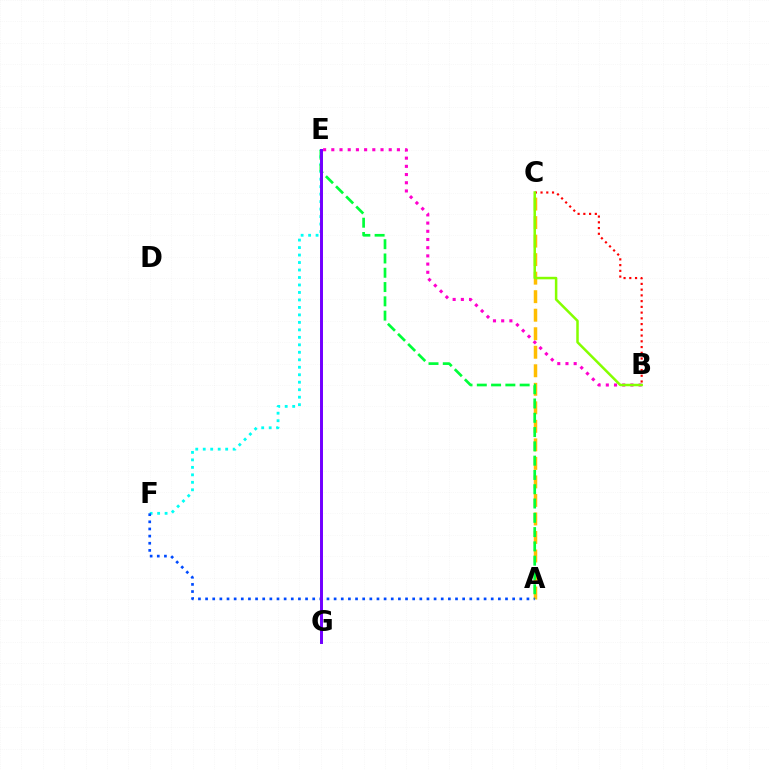{('A', 'C'): [{'color': '#ffbd00', 'line_style': 'dashed', 'thickness': 2.52}], ('B', 'C'): [{'color': '#ff0000', 'line_style': 'dotted', 'thickness': 1.56}, {'color': '#84ff00', 'line_style': 'solid', 'thickness': 1.81}], ('B', 'E'): [{'color': '#ff00cf', 'line_style': 'dotted', 'thickness': 2.23}], ('E', 'F'): [{'color': '#00fff6', 'line_style': 'dotted', 'thickness': 2.03}], ('A', 'E'): [{'color': '#00ff39', 'line_style': 'dashed', 'thickness': 1.94}], ('A', 'F'): [{'color': '#004bff', 'line_style': 'dotted', 'thickness': 1.94}], ('E', 'G'): [{'color': '#7200ff', 'line_style': 'solid', 'thickness': 2.14}]}